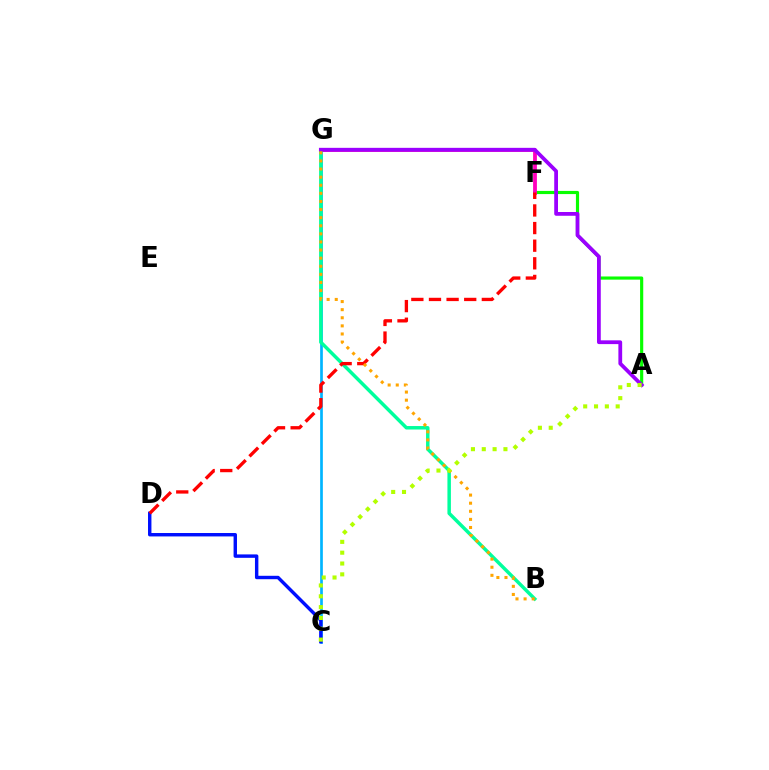{('C', 'G'): [{'color': '#00b5ff', 'line_style': 'solid', 'thickness': 1.94}], ('A', 'F'): [{'color': '#08ff00', 'line_style': 'solid', 'thickness': 2.27}], ('F', 'G'): [{'color': '#ff00bd', 'line_style': 'solid', 'thickness': 2.73}], ('C', 'D'): [{'color': '#0010ff', 'line_style': 'solid', 'thickness': 2.46}], ('B', 'G'): [{'color': '#00ff9d', 'line_style': 'solid', 'thickness': 2.5}, {'color': '#ffa500', 'line_style': 'dotted', 'thickness': 2.2}], ('D', 'F'): [{'color': '#ff0000', 'line_style': 'dashed', 'thickness': 2.39}], ('A', 'G'): [{'color': '#9b00ff', 'line_style': 'solid', 'thickness': 2.72}], ('A', 'C'): [{'color': '#b3ff00', 'line_style': 'dotted', 'thickness': 2.94}]}